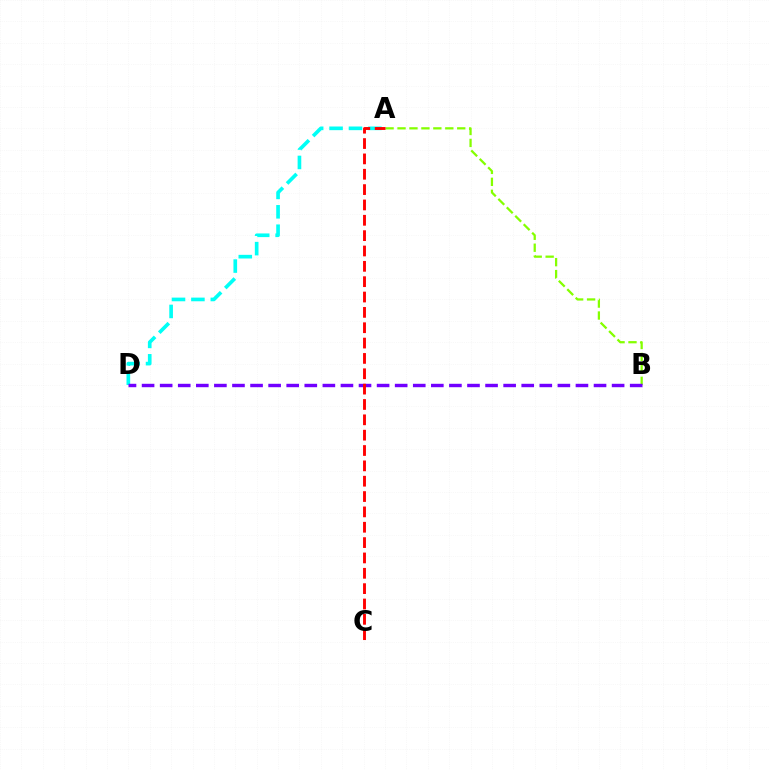{('A', 'B'): [{'color': '#84ff00', 'line_style': 'dashed', 'thickness': 1.62}], ('A', 'D'): [{'color': '#00fff6', 'line_style': 'dashed', 'thickness': 2.64}], ('B', 'D'): [{'color': '#7200ff', 'line_style': 'dashed', 'thickness': 2.46}], ('A', 'C'): [{'color': '#ff0000', 'line_style': 'dashed', 'thickness': 2.08}]}